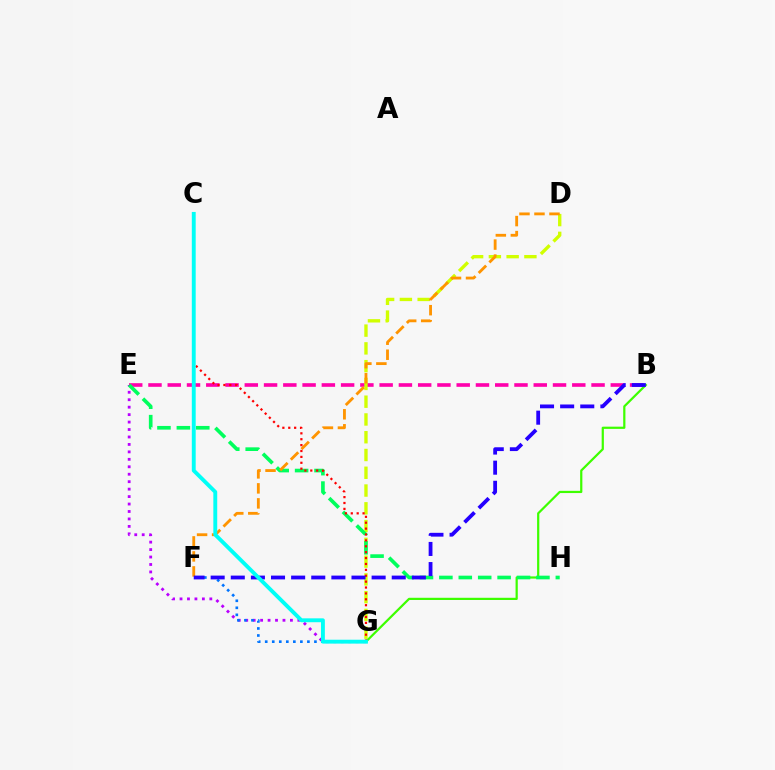{('B', 'E'): [{'color': '#ff00ac', 'line_style': 'dashed', 'thickness': 2.62}], ('D', 'G'): [{'color': '#d1ff00', 'line_style': 'dashed', 'thickness': 2.41}], ('B', 'G'): [{'color': '#3dff00', 'line_style': 'solid', 'thickness': 1.6}], ('E', 'G'): [{'color': '#b900ff', 'line_style': 'dotted', 'thickness': 2.02}], ('F', 'G'): [{'color': '#0074ff', 'line_style': 'dotted', 'thickness': 1.91}], ('E', 'H'): [{'color': '#00ff5c', 'line_style': 'dashed', 'thickness': 2.64}], ('D', 'F'): [{'color': '#ff9400', 'line_style': 'dashed', 'thickness': 2.04}], ('C', 'G'): [{'color': '#ff0000', 'line_style': 'dotted', 'thickness': 1.6}, {'color': '#00fff6', 'line_style': 'solid', 'thickness': 2.79}], ('B', 'F'): [{'color': '#2500ff', 'line_style': 'dashed', 'thickness': 2.73}]}